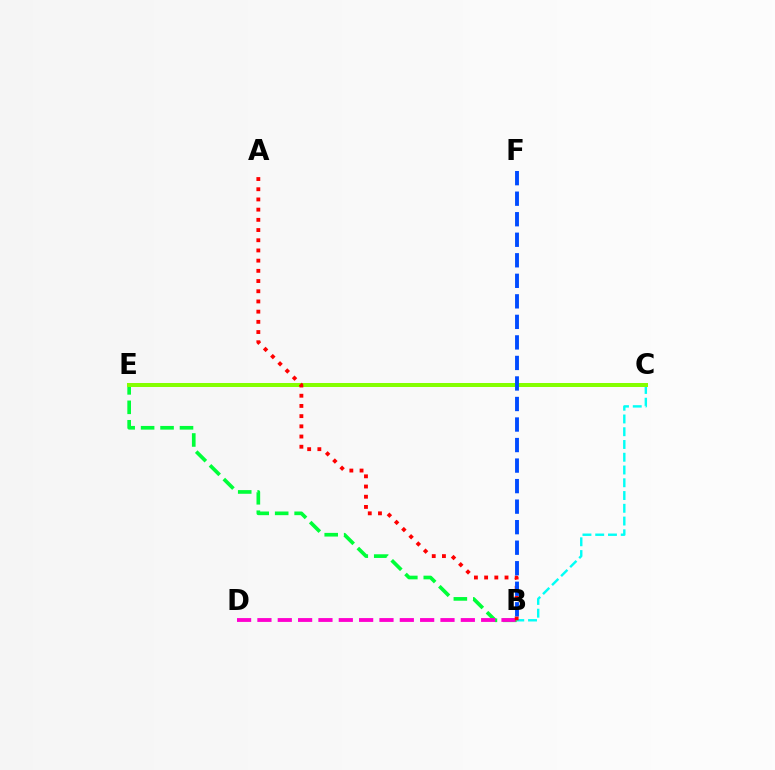{('C', 'E'): [{'color': '#7200ff', 'line_style': 'solid', 'thickness': 2.01}, {'color': '#ffbd00', 'line_style': 'solid', 'thickness': 2.65}, {'color': '#84ff00', 'line_style': 'solid', 'thickness': 2.88}], ('B', 'C'): [{'color': '#00fff6', 'line_style': 'dashed', 'thickness': 1.73}], ('B', 'E'): [{'color': '#00ff39', 'line_style': 'dashed', 'thickness': 2.64}], ('B', 'D'): [{'color': '#ff00cf', 'line_style': 'dashed', 'thickness': 2.76}], ('A', 'B'): [{'color': '#ff0000', 'line_style': 'dotted', 'thickness': 2.77}], ('B', 'F'): [{'color': '#004bff', 'line_style': 'dashed', 'thickness': 2.79}]}